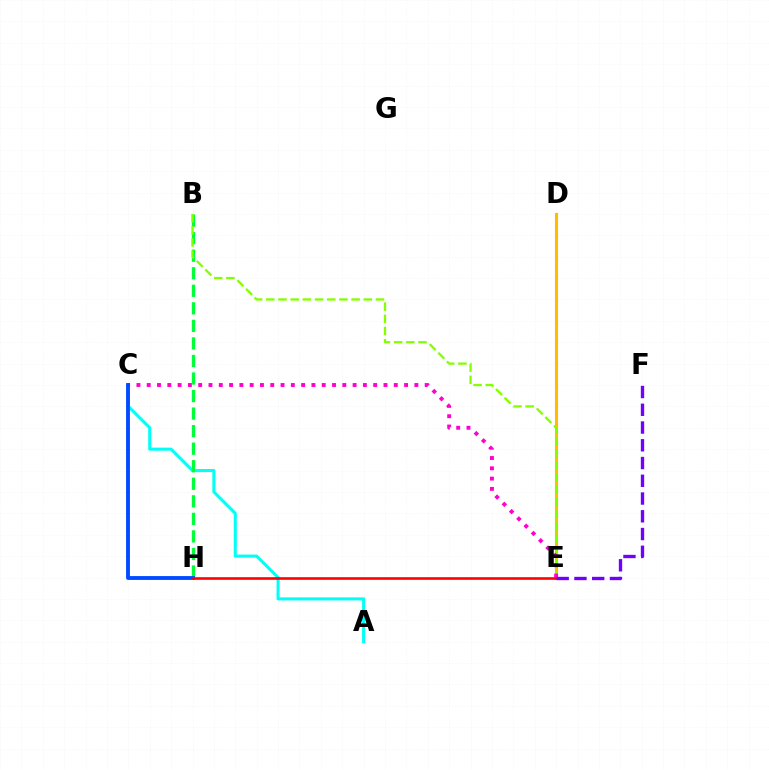{('D', 'E'): [{'color': '#ffbd00', 'line_style': 'solid', 'thickness': 2.23}], ('A', 'C'): [{'color': '#00fff6', 'line_style': 'solid', 'thickness': 2.19}], ('B', 'H'): [{'color': '#00ff39', 'line_style': 'dashed', 'thickness': 2.38}], ('B', 'E'): [{'color': '#84ff00', 'line_style': 'dashed', 'thickness': 1.66}], ('C', 'E'): [{'color': '#ff00cf', 'line_style': 'dotted', 'thickness': 2.8}], ('C', 'H'): [{'color': '#004bff', 'line_style': 'solid', 'thickness': 2.77}], ('E', 'H'): [{'color': '#ff0000', 'line_style': 'solid', 'thickness': 1.88}], ('E', 'F'): [{'color': '#7200ff', 'line_style': 'dashed', 'thickness': 2.41}]}